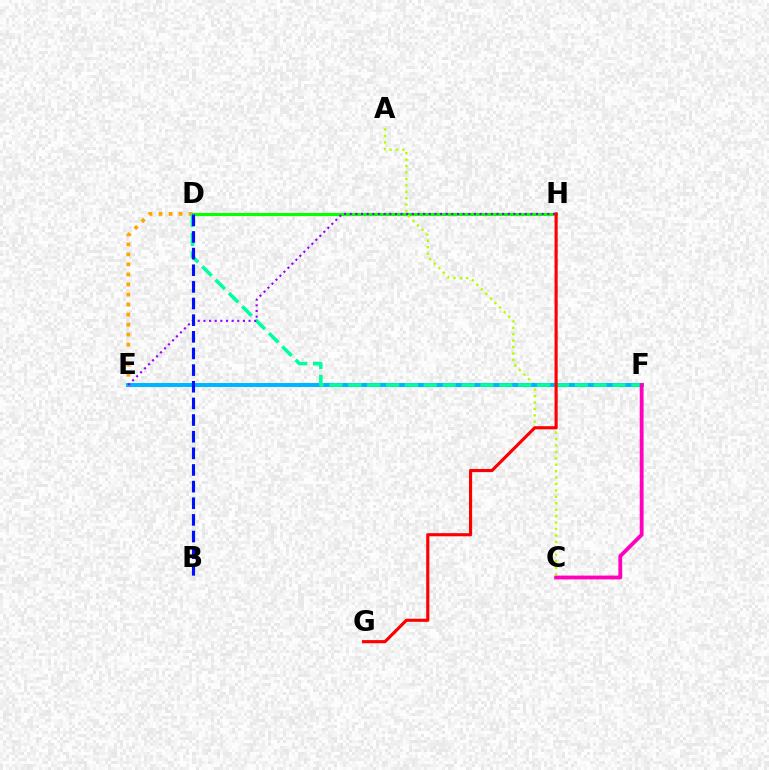{('D', 'E'): [{'color': '#ffa500', 'line_style': 'dotted', 'thickness': 2.72}], ('D', 'H'): [{'color': '#08ff00', 'line_style': 'solid', 'thickness': 2.23}], ('A', 'C'): [{'color': '#b3ff00', 'line_style': 'dotted', 'thickness': 1.75}], ('E', 'F'): [{'color': '#00b5ff', 'line_style': 'solid', 'thickness': 2.86}], ('D', 'F'): [{'color': '#00ff9d', 'line_style': 'dashed', 'thickness': 2.56}], ('C', 'F'): [{'color': '#ff00bd', 'line_style': 'solid', 'thickness': 2.75}], ('G', 'H'): [{'color': '#ff0000', 'line_style': 'solid', 'thickness': 2.26}], ('E', 'H'): [{'color': '#9b00ff', 'line_style': 'dotted', 'thickness': 1.53}], ('B', 'D'): [{'color': '#0010ff', 'line_style': 'dashed', 'thickness': 2.26}]}